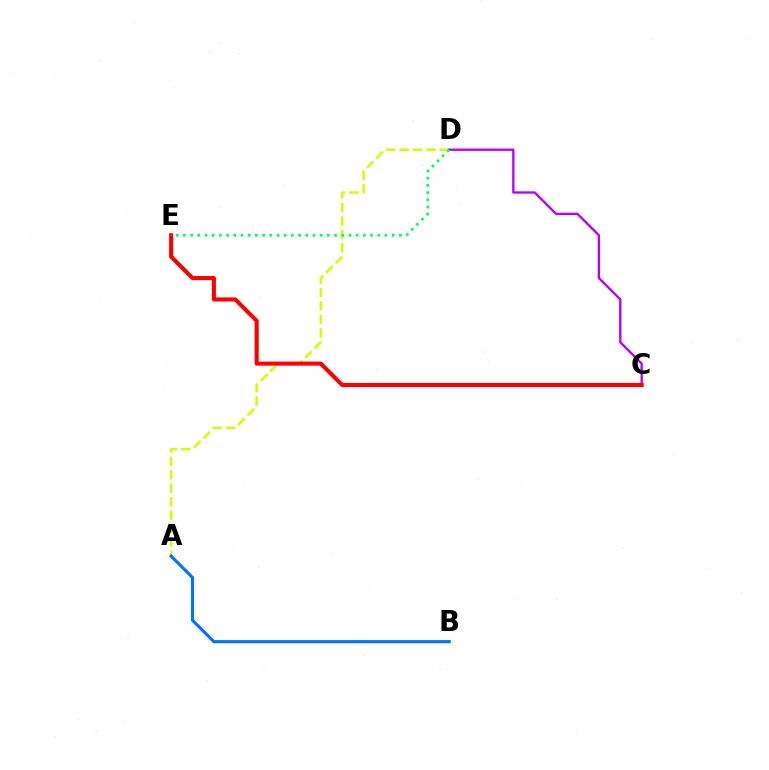{('A', 'D'): [{'color': '#d1ff00', 'line_style': 'dashed', 'thickness': 1.82}], ('A', 'B'): [{'color': '#0074ff', 'line_style': 'solid', 'thickness': 2.26}], ('C', 'D'): [{'color': '#b900ff', 'line_style': 'solid', 'thickness': 1.68}], ('C', 'E'): [{'color': '#ff0000', 'line_style': 'solid', 'thickness': 2.93}], ('D', 'E'): [{'color': '#00ff5c', 'line_style': 'dotted', 'thickness': 1.96}]}